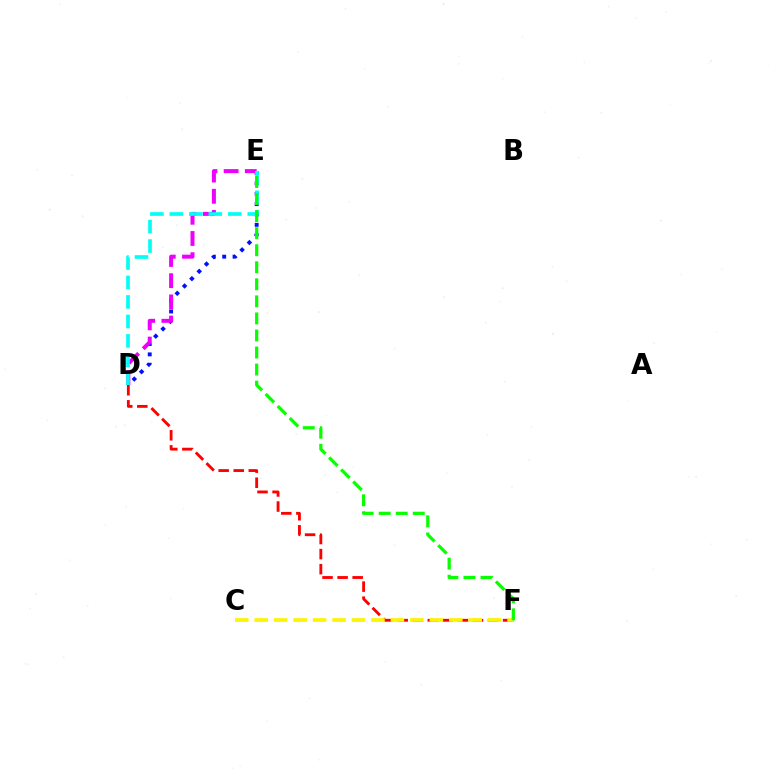{('D', 'E'): [{'color': '#0010ff', 'line_style': 'dotted', 'thickness': 2.81}, {'color': '#ee00ff', 'line_style': 'dashed', 'thickness': 2.88}, {'color': '#00fff6', 'line_style': 'dashed', 'thickness': 2.65}], ('D', 'F'): [{'color': '#ff0000', 'line_style': 'dashed', 'thickness': 2.05}], ('C', 'F'): [{'color': '#fcf500', 'line_style': 'dashed', 'thickness': 2.64}], ('E', 'F'): [{'color': '#08ff00', 'line_style': 'dashed', 'thickness': 2.32}]}